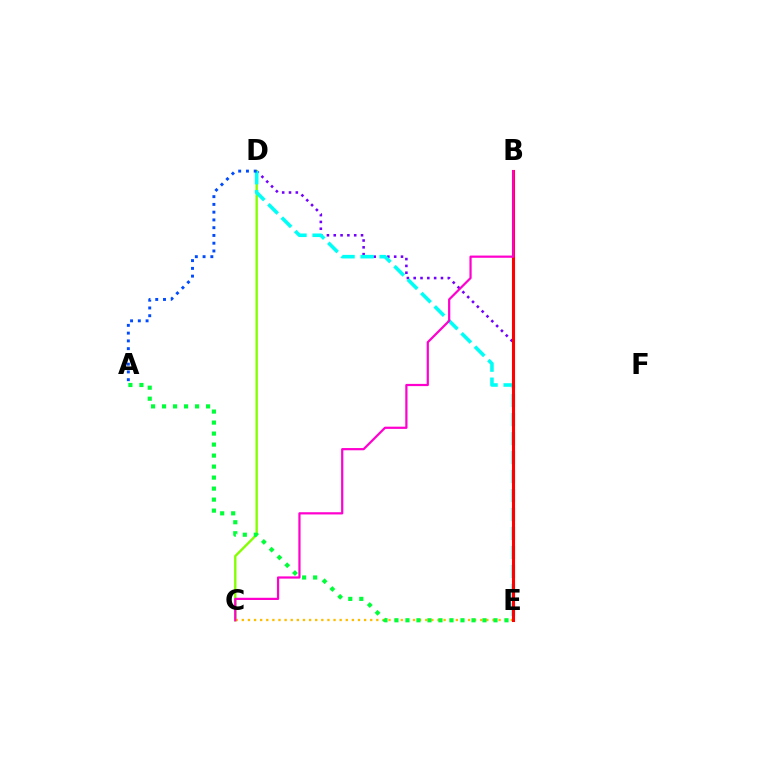{('D', 'E'): [{'color': '#7200ff', 'line_style': 'dotted', 'thickness': 1.85}, {'color': '#00fff6', 'line_style': 'dashed', 'thickness': 2.58}], ('C', 'D'): [{'color': '#84ff00', 'line_style': 'solid', 'thickness': 1.71}], ('C', 'E'): [{'color': '#ffbd00', 'line_style': 'dotted', 'thickness': 1.66}], ('B', 'E'): [{'color': '#ff0000', 'line_style': 'solid', 'thickness': 2.22}], ('A', 'D'): [{'color': '#004bff', 'line_style': 'dotted', 'thickness': 2.11}], ('A', 'E'): [{'color': '#00ff39', 'line_style': 'dotted', 'thickness': 2.99}], ('B', 'C'): [{'color': '#ff00cf', 'line_style': 'solid', 'thickness': 1.6}]}